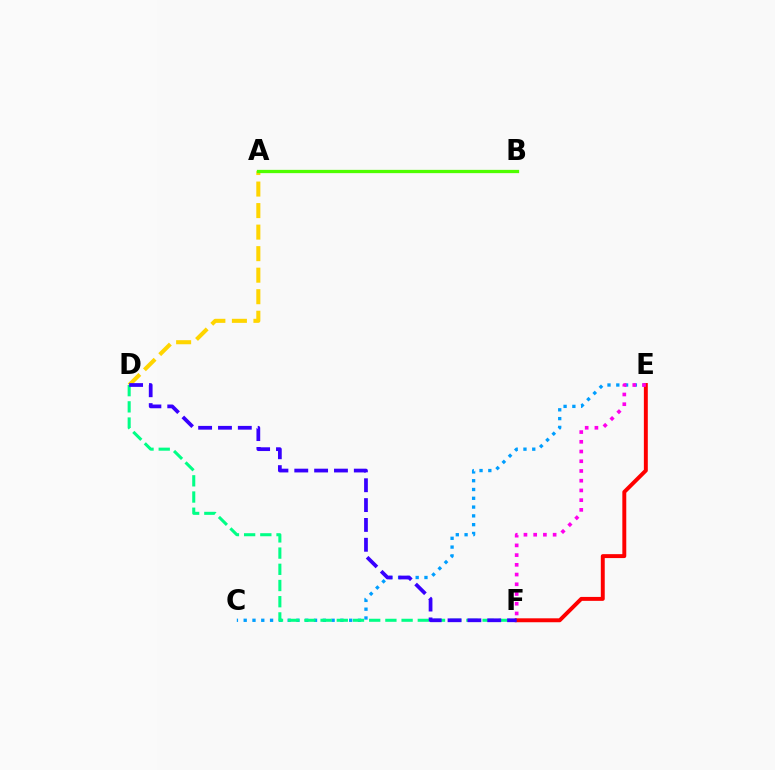{('A', 'D'): [{'color': '#ffd500', 'line_style': 'dashed', 'thickness': 2.92}], ('A', 'B'): [{'color': '#4fff00', 'line_style': 'solid', 'thickness': 2.36}], ('C', 'E'): [{'color': '#009eff', 'line_style': 'dotted', 'thickness': 2.39}], ('D', 'F'): [{'color': '#00ff86', 'line_style': 'dashed', 'thickness': 2.2}, {'color': '#3700ff', 'line_style': 'dashed', 'thickness': 2.7}], ('E', 'F'): [{'color': '#ff0000', 'line_style': 'solid', 'thickness': 2.83}, {'color': '#ff00ed', 'line_style': 'dotted', 'thickness': 2.64}]}